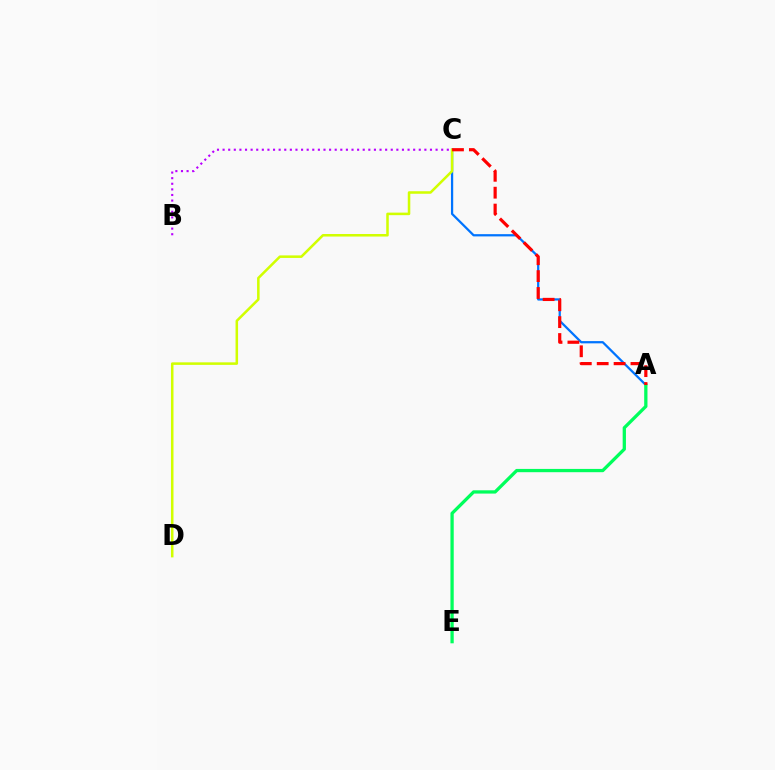{('A', 'C'): [{'color': '#0074ff', 'line_style': 'solid', 'thickness': 1.62}, {'color': '#ff0000', 'line_style': 'dashed', 'thickness': 2.29}], ('A', 'E'): [{'color': '#00ff5c', 'line_style': 'solid', 'thickness': 2.36}], ('B', 'C'): [{'color': '#b900ff', 'line_style': 'dotted', 'thickness': 1.52}], ('C', 'D'): [{'color': '#d1ff00', 'line_style': 'solid', 'thickness': 1.82}]}